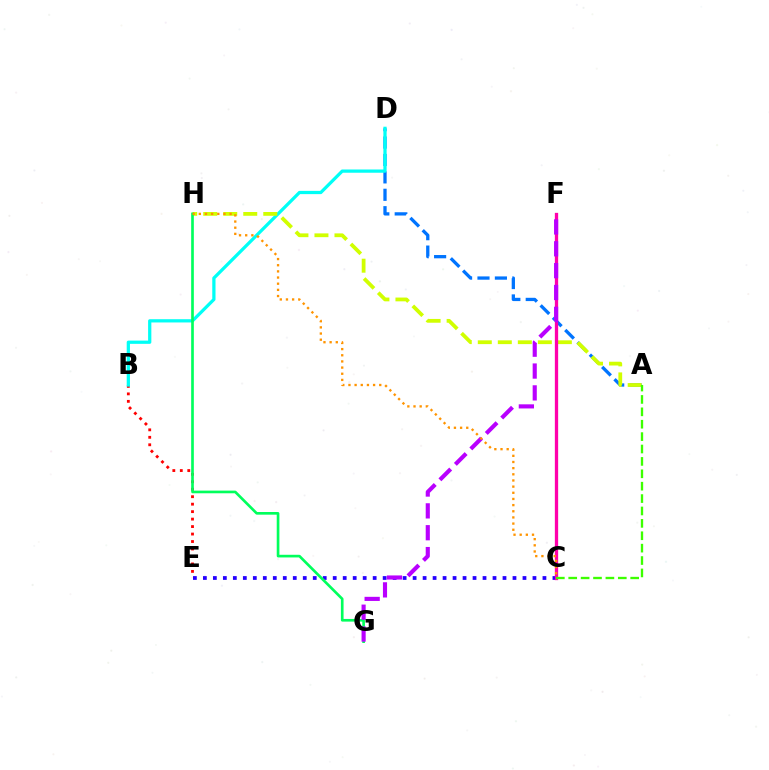{('C', 'E'): [{'color': '#2500ff', 'line_style': 'dotted', 'thickness': 2.71}], ('B', 'E'): [{'color': '#ff0000', 'line_style': 'dotted', 'thickness': 2.03}], ('A', 'D'): [{'color': '#0074ff', 'line_style': 'dashed', 'thickness': 2.37}], ('B', 'D'): [{'color': '#00fff6', 'line_style': 'solid', 'thickness': 2.34}], ('A', 'H'): [{'color': '#d1ff00', 'line_style': 'dashed', 'thickness': 2.72}], ('C', 'F'): [{'color': '#ff00ac', 'line_style': 'solid', 'thickness': 2.37}], ('A', 'C'): [{'color': '#3dff00', 'line_style': 'dashed', 'thickness': 1.68}], ('G', 'H'): [{'color': '#00ff5c', 'line_style': 'solid', 'thickness': 1.92}], ('F', 'G'): [{'color': '#b900ff', 'line_style': 'dashed', 'thickness': 2.97}], ('C', 'H'): [{'color': '#ff9400', 'line_style': 'dotted', 'thickness': 1.67}]}